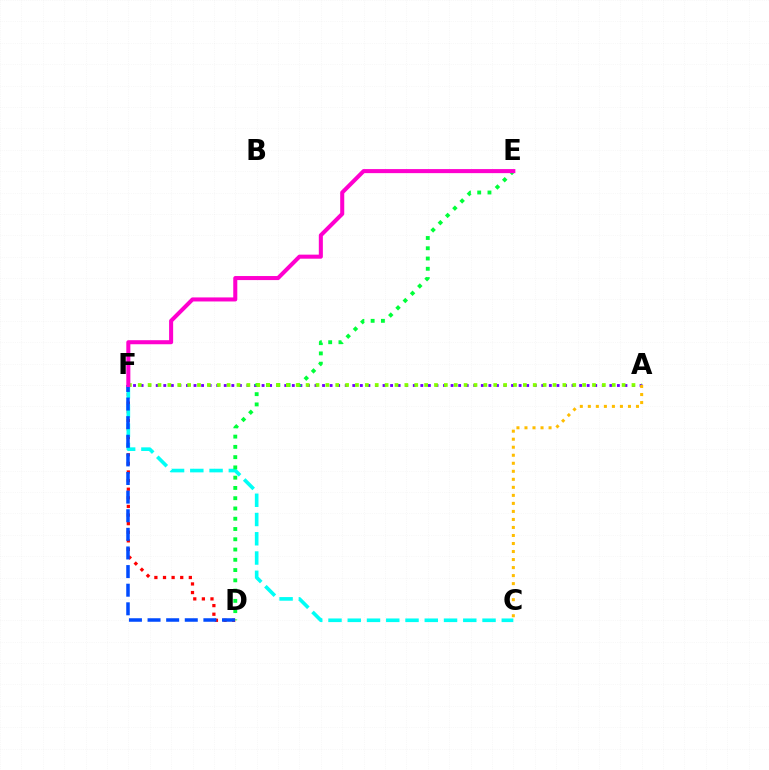{('A', 'F'): [{'color': '#7200ff', 'line_style': 'dotted', 'thickness': 2.05}, {'color': '#84ff00', 'line_style': 'dotted', 'thickness': 2.68}], ('D', 'F'): [{'color': '#ff0000', 'line_style': 'dotted', 'thickness': 2.34}, {'color': '#004bff', 'line_style': 'dashed', 'thickness': 2.53}], ('C', 'F'): [{'color': '#00fff6', 'line_style': 'dashed', 'thickness': 2.62}], ('D', 'E'): [{'color': '#00ff39', 'line_style': 'dotted', 'thickness': 2.79}], ('A', 'C'): [{'color': '#ffbd00', 'line_style': 'dotted', 'thickness': 2.18}], ('E', 'F'): [{'color': '#ff00cf', 'line_style': 'solid', 'thickness': 2.91}]}